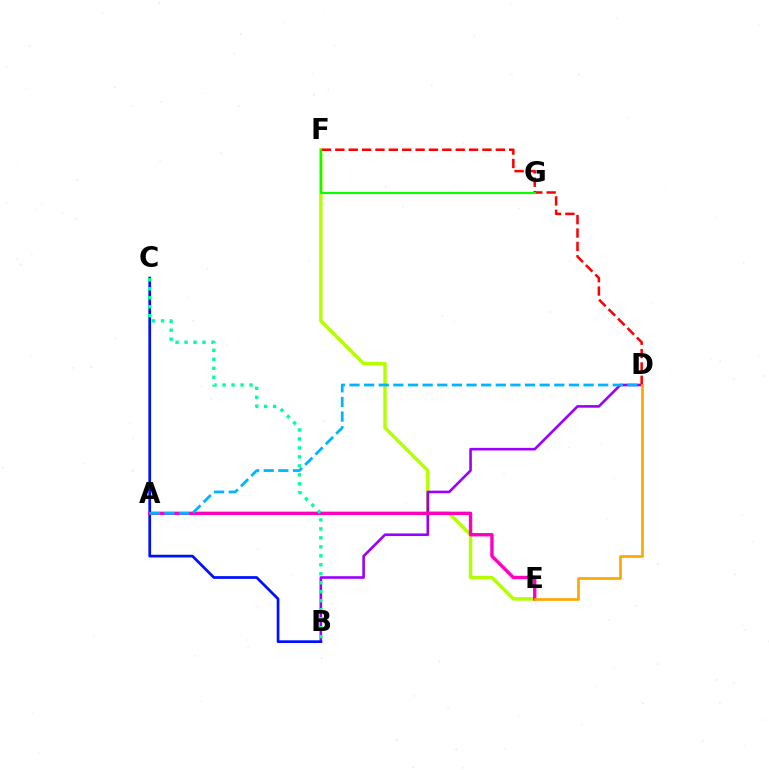{('E', 'F'): [{'color': '#b3ff00', 'line_style': 'solid', 'thickness': 2.47}], ('B', 'D'): [{'color': '#9b00ff', 'line_style': 'solid', 'thickness': 1.88}], ('B', 'C'): [{'color': '#0010ff', 'line_style': 'solid', 'thickness': 1.96}, {'color': '#00ff9d', 'line_style': 'dotted', 'thickness': 2.44}], ('A', 'E'): [{'color': '#ff00bd', 'line_style': 'solid', 'thickness': 2.43}], ('D', 'F'): [{'color': '#ff0000', 'line_style': 'dashed', 'thickness': 1.82}], ('A', 'D'): [{'color': '#00b5ff', 'line_style': 'dashed', 'thickness': 1.99}], ('F', 'G'): [{'color': '#08ff00', 'line_style': 'solid', 'thickness': 1.53}], ('D', 'E'): [{'color': '#ffa500', 'line_style': 'solid', 'thickness': 1.92}]}